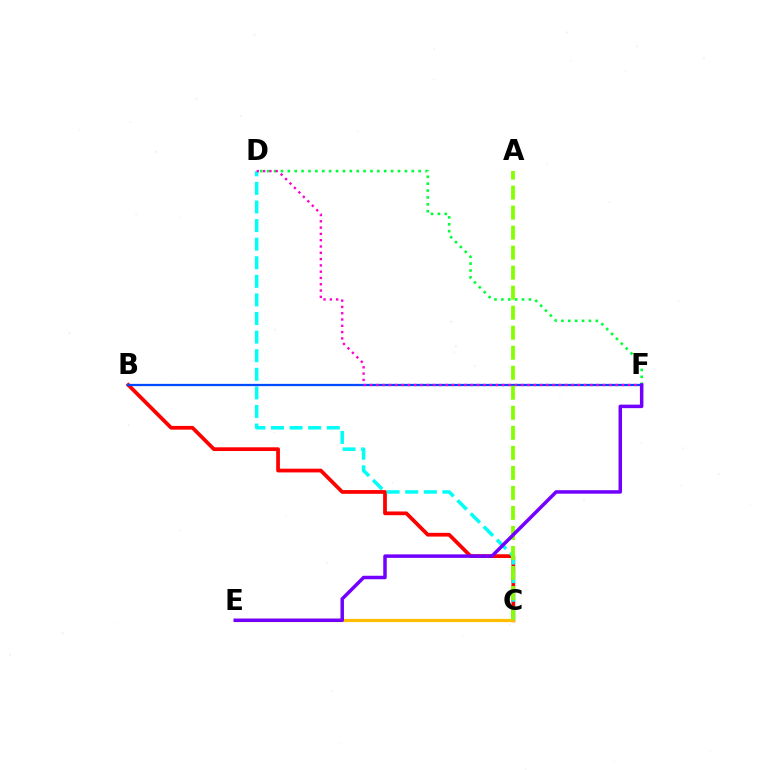{('B', 'C'): [{'color': '#ff0000', 'line_style': 'solid', 'thickness': 2.69}], ('C', 'D'): [{'color': '#00fff6', 'line_style': 'dashed', 'thickness': 2.52}], ('B', 'F'): [{'color': '#004bff', 'line_style': 'solid', 'thickness': 1.63}], ('D', 'F'): [{'color': '#00ff39', 'line_style': 'dotted', 'thickness': 1.87}, {'color': '#ff00cf', 'line_style': 'dotted', 'thickness': 1.71}], ('C', 'E'): [{'color': '#ffbd00', 'line_style': 'solid', 'thickness': 2.31}], ('A', 'C'): [{'color': '#84ff00', 'line_style': 'dashed', 'thickness': 2.72}], ('E', 'F'): [{'color': '#7200ff', 'line_style': 'solid', 'thickness': 2.52}]}